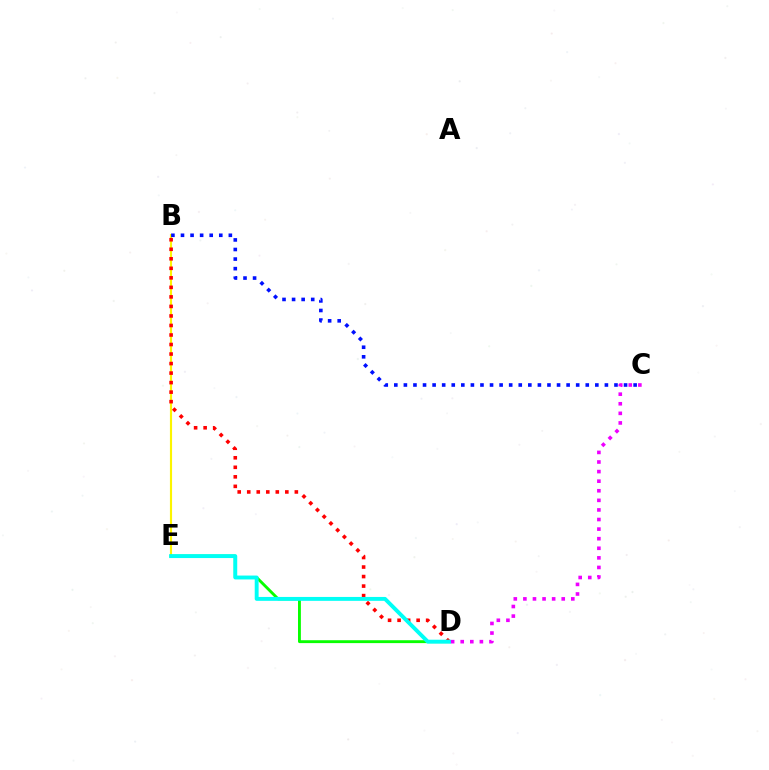{('B', 'E'): [{'color': '#fcf500', 'line_style': 'solid', 'thickness': 1.54}], ('D', 'E'): [{'color': '#08ff00', 'line_style': 'solid', 'thickness': 2.07}, {'color': '#00fff6', 'line_style': 'solid', 'thickness': 2.8}], ('B', 'D'): [{'color': '#ff0000', 'line_style': 'dotted', 'thickness': 2.59}], ('C', 'D'): [{'color': '#ee00ff', 'line_style': 'dotted', 'thickness': 2.6}], ('B', 'C'): [{'color': '#0010ff', 'line_style': 'dotted', 'thickness': 2.6}]}